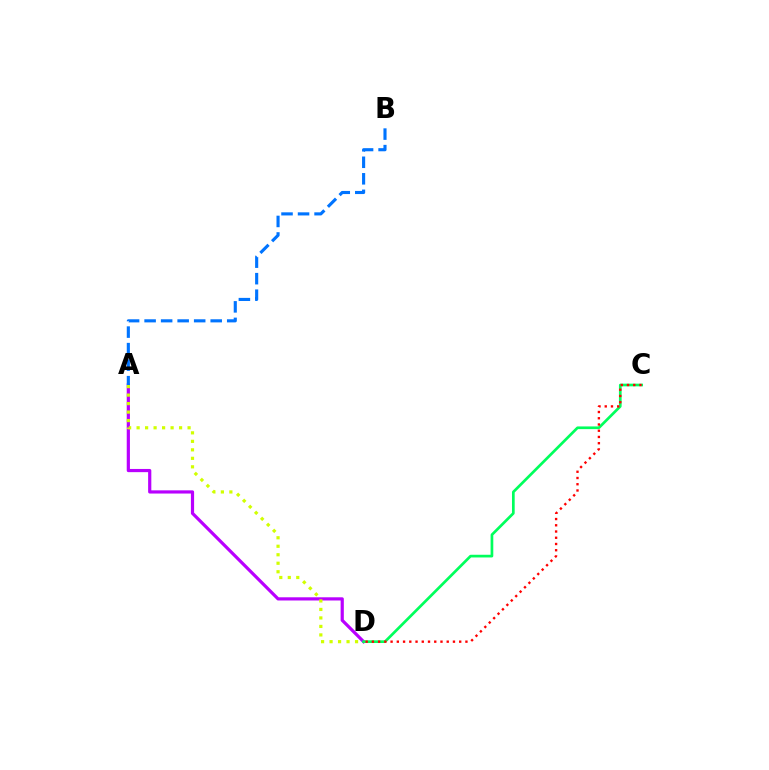{('A', 'D'): [{'color': '#b900ff', 'line_style': 'solid', 'thickness': 2.3}, {'color': '#d1ff00', 'line_style': 'dotted', 'thickness': 2.31}], ('A', 'B'): [{'color': '#0074ff', 'line_style': 'dashed', 'thickness': 2.24}], ('C', 'D'): [{'color': '#00ff5c', 'line_style': 'solid', 'thickness': 1.94}, {'color': '#ff0000', 'line_style': 'dotted', 'thickness': 1.69}]}